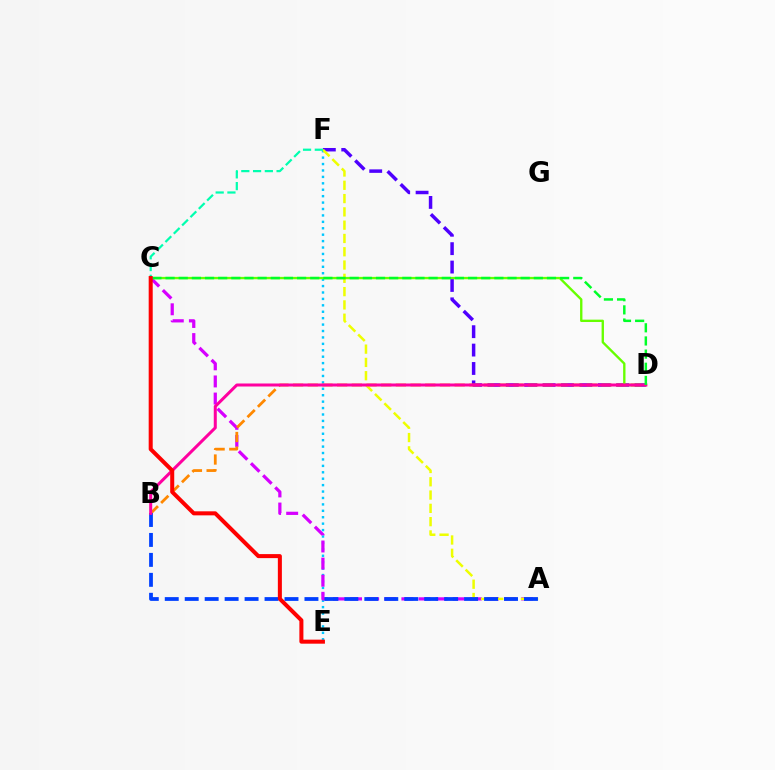{('E', 'F'): [{'color': '#00c7ff', 'line_style': 'dotted', 'thickness': 1.74}], ('A', 'C'): [{'color': '#d600ff', 'line_style': 'dashed', 'thickness': 2.32}], ('D', 'F'): [{'color': '#4f00ff', 'line_style': 'dashed', 'thickness': 2.5}], ('B', 'D'): [{'color': '#ff8800', 'line_style': 'dashed', 'thickness': 2.0}, {'color': '#ff00a0', 'line_style': 'solid', 'thickness': 2.17}], ('A', 'F'): [{'color': '#eeff00', 'line_style': 'dashed', 'thickness': 1.81}], ('C', 'D'): [{'color': '#66ff00', 'line_style': 'solid', 'thickness': 1.7}, {'color': '#00ff27', 'line_style': 'dashed', 'thickness': 1.79}], ('C', 'F'): [{'color': '#00ffaf', 'line_style': 'dashed', 'thickness': 1.6}], ('A', 'B'): [{'color': '#003fff', 'line_style': 'dashed', 'thickness': 2.71}], ('C', 'E'): [{'color': '#ff0000', 'line_style': 'solid', 'thickness': 2.9}]}